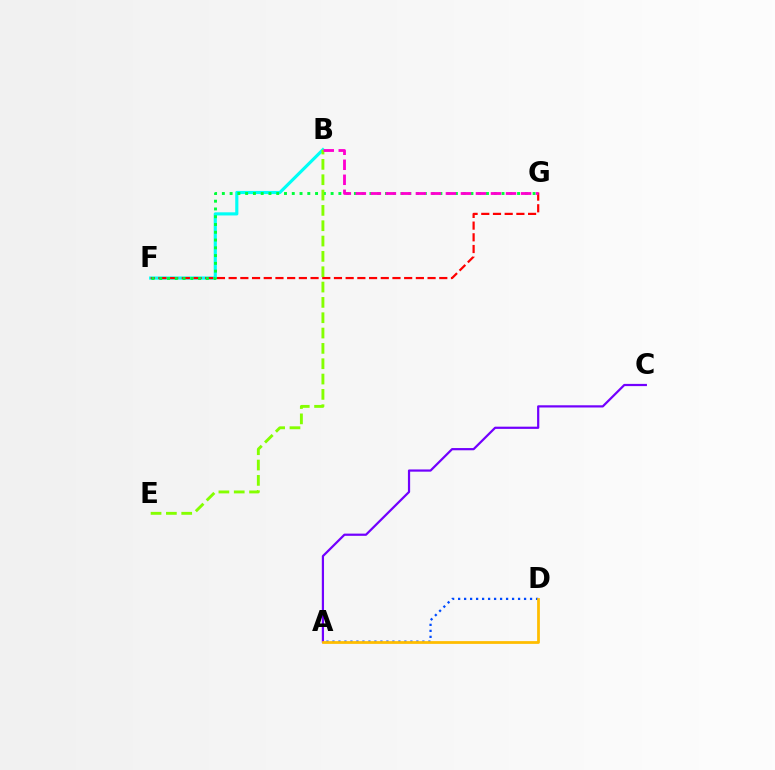{('B', 'F'): [{'color': '#00fff6', 'line_style': 'solid', 'thickness': 2.27}], ('F', 'G'): [{'color': '#ff0000', 'line_style': 'dashed', 'thickness': 1.59}, {'color': '#00ff39', 'line_style': 'dotted', 'thickness': 2.11}], ('A', 'C'): [{'color': '#7200ff', 'line_style': 'solid', 'thickness': 1.6}], ('A', 'D'): [{'color': '#004bff', 'line_style': 'dotted', 'thickness': 1.63}, {'color': '#ffbd00', 'line_style': 'solid', 'thickness': 1.99}], ('B', 'E'): [{'color': '#84ff00', 'line_style': 'dashed', 'thickness': 2.08}], ('B', 'G'): [{'color': '#ff00cf', 'line_style': 'dashed', 'thickness': 2.04}]}